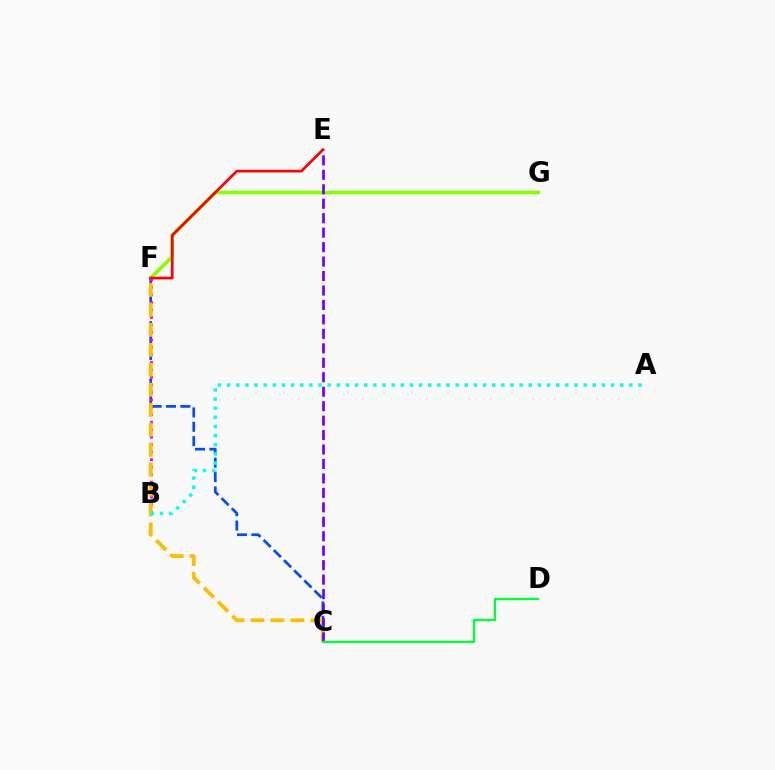{('F', 'G'): [{'color': '#84ff00', 'line_style': 'solid', 'thickness': 2.6}], ('C', 'F'): [{'color': '#004bff', 'line_style': 'dashed', 'thickness': 1.95}, {'color': '#ffbd00', 'line_style': 'dashed', 'thickness': 2.71}], ('E', 'F'): [{'color': '#ff0000', 'line_style': 'solid', 'thickness': 1.94}], ('B', 'F'): [{'color': '#ff00cf', 'line_style': 'dotted', 'thickness': 2.03}], ('C', 'E'): [{'color': '#7200ff', 'line_style': 'dashed', 'thickness': 1.96}], ('A', 'B'): [{'color': '#00fff6', 'line_style': 'dotted', 'thickness': 2.48}], ('C', 'D'): [{'color': '#00ff39', 'line_style': 'solid', 'thickness': 1.69}]}